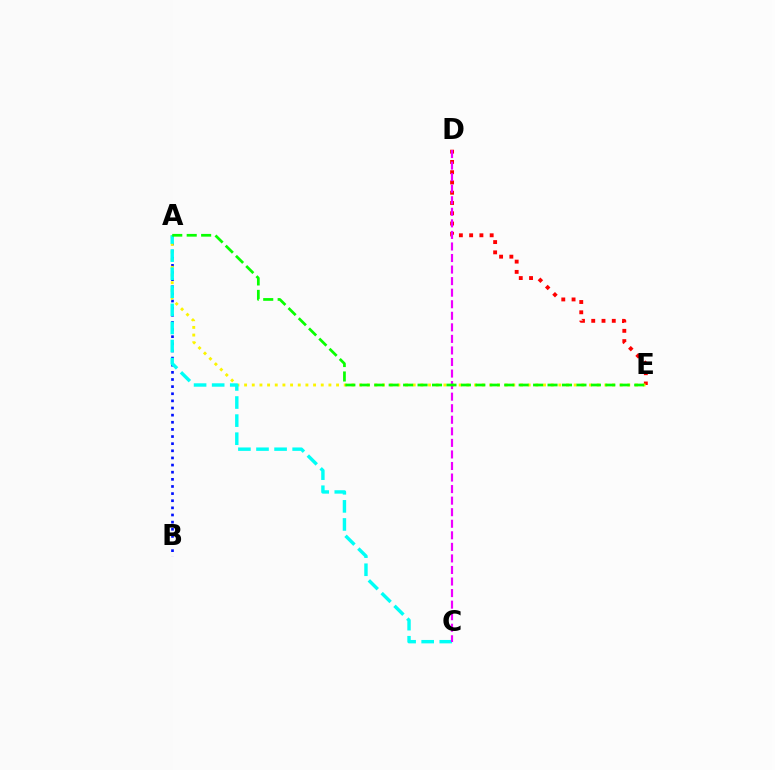{('D', 'E'): [{'color': '#ff0000', 'line_style': 'dotted', 'thickness': 2.79}], ('A', 'B'): [{'color': '#0010ff', 'line_style': 'dotted', 'thickness': 1.94}], ('A', 'E'): [{'color': '#fcf500', 'line_style': 'dotted', 'thickness': 2.08}, {'color': '#08ff00', 'line_style': 'dashed', 'thickness': 1.96}], ('A', 'C'): [{'color': '#00fff6', 'line_style': 'dashed', 'thickness': 2.46}], ('C', 'D'): [{'color': '#ee00ff', 'line_style': 'dashed', 'thickness': 1.57}]}